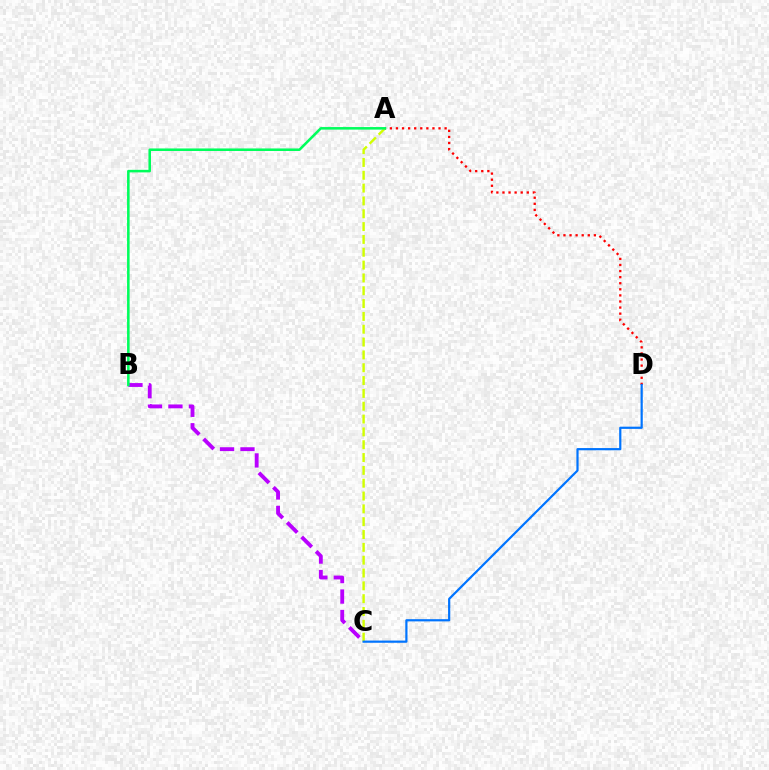{('B', 'C'): [{'color': '#b900ff', 'line_style': 'dashed', 'thickness': 2.78}], ('A', 'C'): [{'color': '#d1ff00', 'line_style': 'dashed', 'thickness': 1.74}], ('A', 'D'): [{'color': '#ff0000', 'line_style': 'dotted', 'thickness': 1.65}], ('A', 'B'): [{'color': '#00ff5c', 'line_style': 'solid', 'thickness': 1.84}], ('C', 'D'): [{'color': '#0074ff', 'line_style': 'solid', 'thickness': 1.59}]}